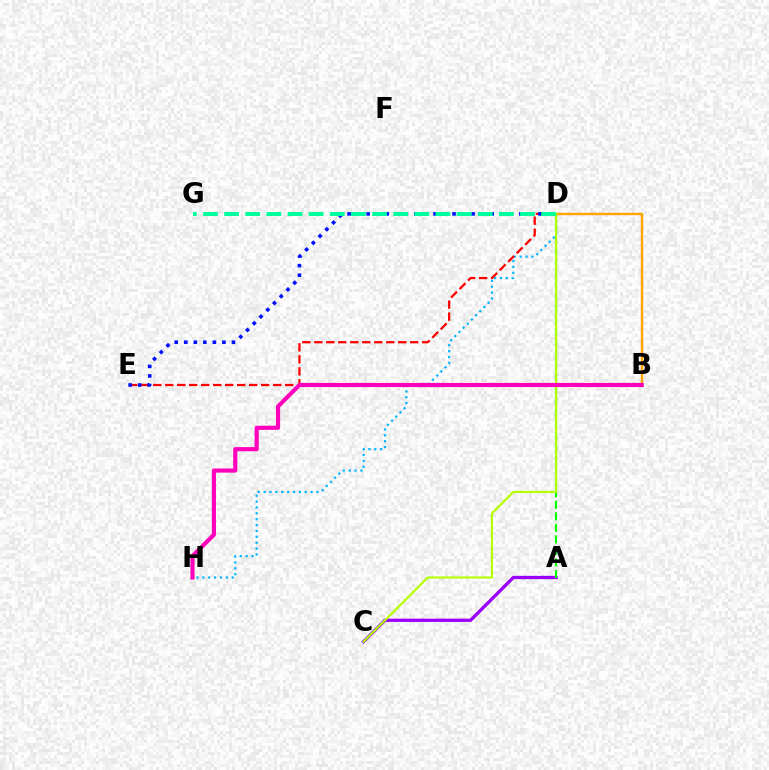{('D', 'H'): [{'color': '#00b5ff', 'line_style': 'dotted', 'thickness': 1.6}], ('A', 'C'): [{'color': '#9b00ff', 'line_style': 'solid', 'thickness': 2.36}], ('A', 'D'): [{'color': '#08ff00', 'line_style': 'dashed', 'thickness': 1.57}], ('B', 'D'): [{'color': '#ffa500', 'line_style': 'solid', 'thickness': 1.76}], ('D', 'E'): [{'color': '#ff0000', 'line_style': 'dashed', 'thickness': 1.63}, {'color': '#0010ff', 'line_style': 'dotted', 'thickness': 2.59}], ('C', 'D'): [{'color': '#b3ff00', 'line_style': 'solid', 'thickness': 1.53}], ('D', 'G'): [{'color': '#00ff9d', 'line_style': 'dashed', 'thickness': 2.87}], ('B', 'H'): [{'color': '#ff00bd', 'line_style': 'solid', 'thickness': 2.98}]}